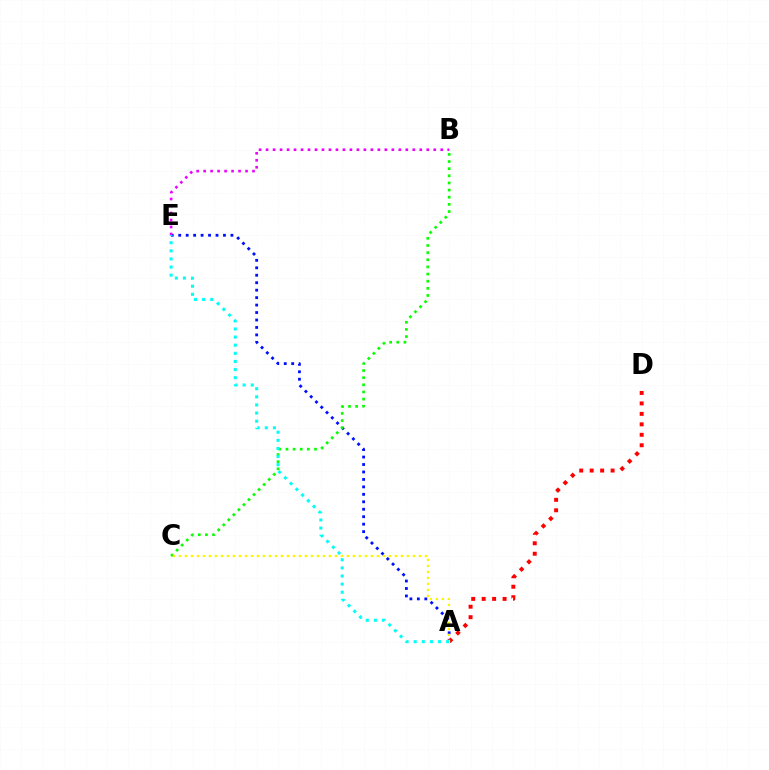{('A', 'E'): [{'color': '#0010ff', 'line_style': 'dotted', 'thickness': 2.03}, {'color': '#00fff6', 'line_style': 'dotted', 'thickness': 2.2}], ('A', 'D'): [{'color': '#ff0000', 'line_style': 'dotted', 'thickness': 2.84}], ('B', 'C'): [{'color': '#08ff00', 'line_style': 'dotted', 'thickness': 1.94}], ('B', 'E'): [{'color': '#ee00ff', 'line_style': 'dotted', 'thickness': 1.9}], ('A', 'C'): [{'color': '#fcf500', 'line_style': 'dotted', 'thickness': 1.63}]}